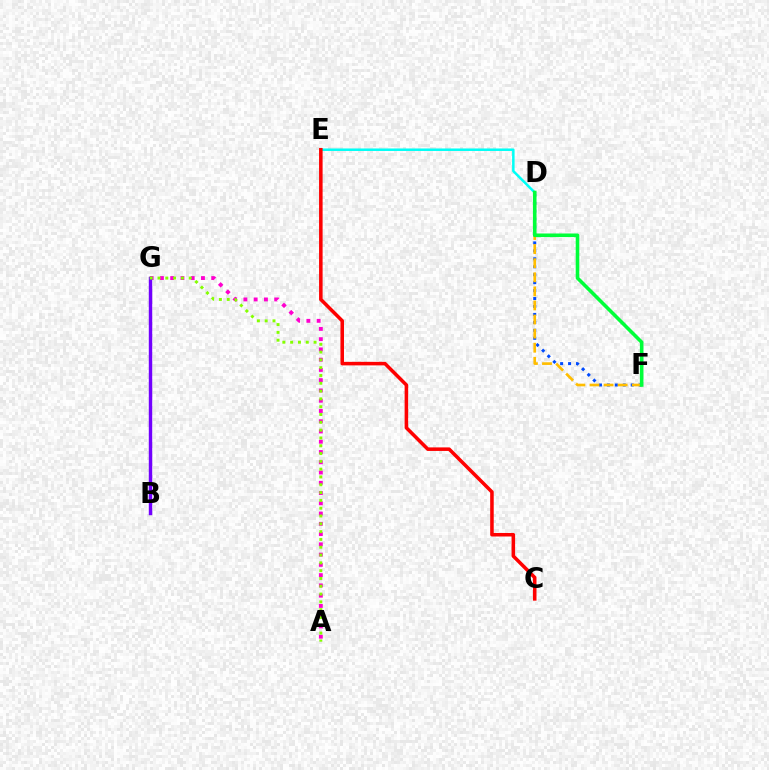{('D', 'F'): [{'color': '#004bff', 'line_style': 'dotted', 'thickness': 2.16}, {'color': '#ffbd00', 'line_style': 'dashed', 'thickness': 1.91}, {'color': '#00ff39', 'line_style': 'solid', 'thickness': 2.58}], ('A', 'G'): [{'color': '#ff00cf', 'line_style': 'dotted', 'thickness': 2.79}, {'color': '#84ff00', 'line_style': 'dotted', 'thickness': 2.12}], ('B', 'G'): [{'color': '#7200ff', 'line_style': 'solid', 'thickness': 2.46}], ('D', 'E'): [{'color': '#00fff6', 'line_style': 'solid', 'thickness': 1.8}], ('C', 'E'): [{'color': '#ff0000', 'line_style': 'solid', 'thickness': 2.55}]}